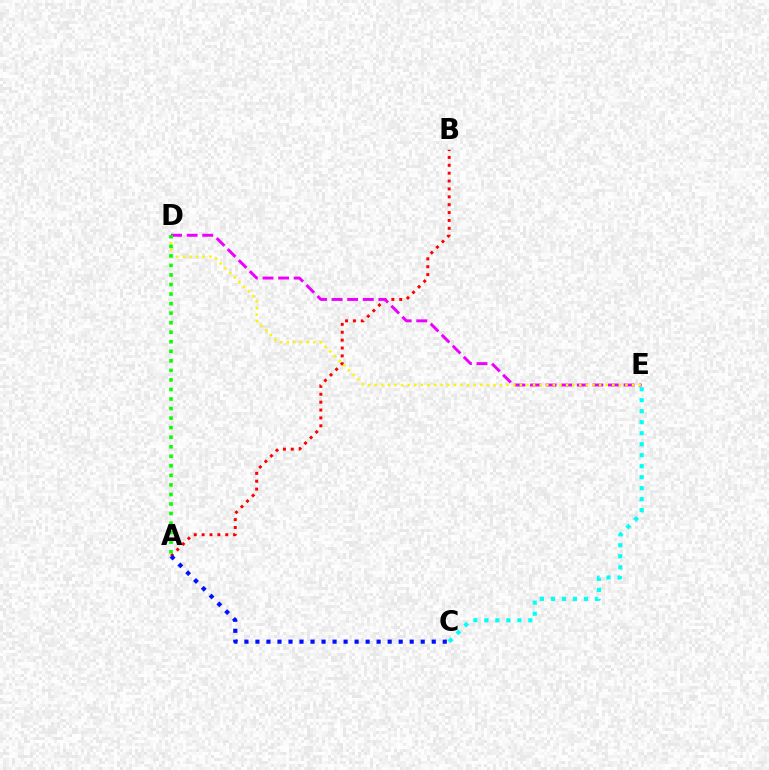{('A', 'B'): [{'color': '#ff0000', 'line_style': 'dotted', 'thickness': 2.14}], ('D', 'E'): [{'color': '#ee00ff', 'line_style': 'dashed', 'thickness': 2.12}, {'color': '#fcf500', 'line_style': 'dotted', 'thickness': 1.79}], ('A', 'C'): [{'color': '#0010ff', 'line_style': 'dotted', 'thickness': 2.99}], ('C', 'E'): [{'color': '#00fff6', 'line_style': 'dotted', 'thickness': 2.99}], ('A', 'D'): [{'color': '#08ff00', 'line_style': 'dotted', 'thickness': 2.59}]}